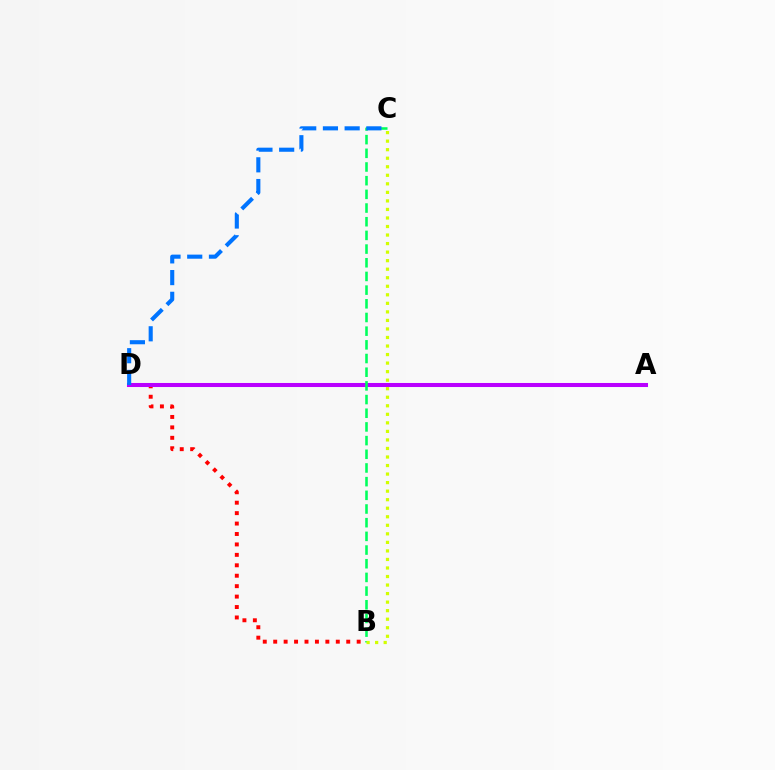{('B', 'D'): [{'color': '#ff0000', 'line_style': 'dotted', 'thickness': 2.83}], ('A', 'D'): [{'color': '#b900ff', 'line_style': 'solid', 'thickness': 2.92}], ('B', 'C'): [{'color': '#00ff5c', 'line_style': 'dashed', 'thickness': 1.86}, {'color': '#d1ff00', 'line_style': 'dotted', 'thickness': 2.32}], ('C', 'D'): [{'color': '#0074ff', 'line_style': 'dashed', 'thickness': 2.95}]}